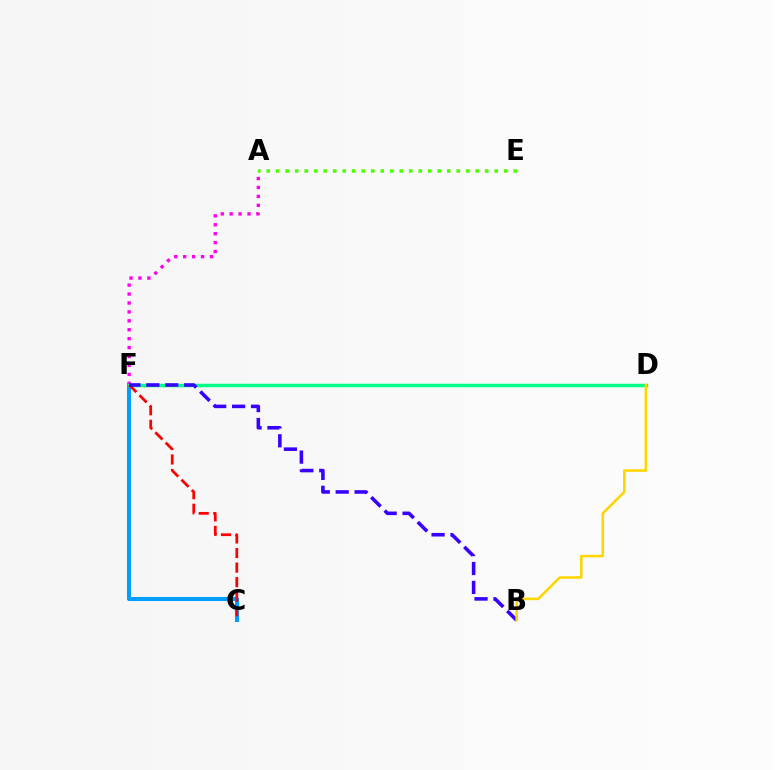{('C', 'F'): [{'color': '#009eff', 'line_style': 'solid', 'thickness': 2.92}, {'color': '#ff0000', 'line_style': 'dashed', 'thickness': 1.98}], ('A', 'F'): [{'color': '#ff00ed', 'line_style': 'dotted', 'thickness': 2.43}], ('D', 'F'): [{'color': '#00ff86', 'line_style': 'solid', 'thickness': 2.51}], ('B', 'F'): [{'color': '#3700ff', 'line_style': 'dashed', 'thickness': 2.57}], ('B', 'D'): [{'color': '#ffd500', 'line_style': 'solid', 'thickness': 1.84}], ('A', 'E'): [{'color': '#4fff00', 'line_style': 'dotted', 'thickness': 2.58}]}